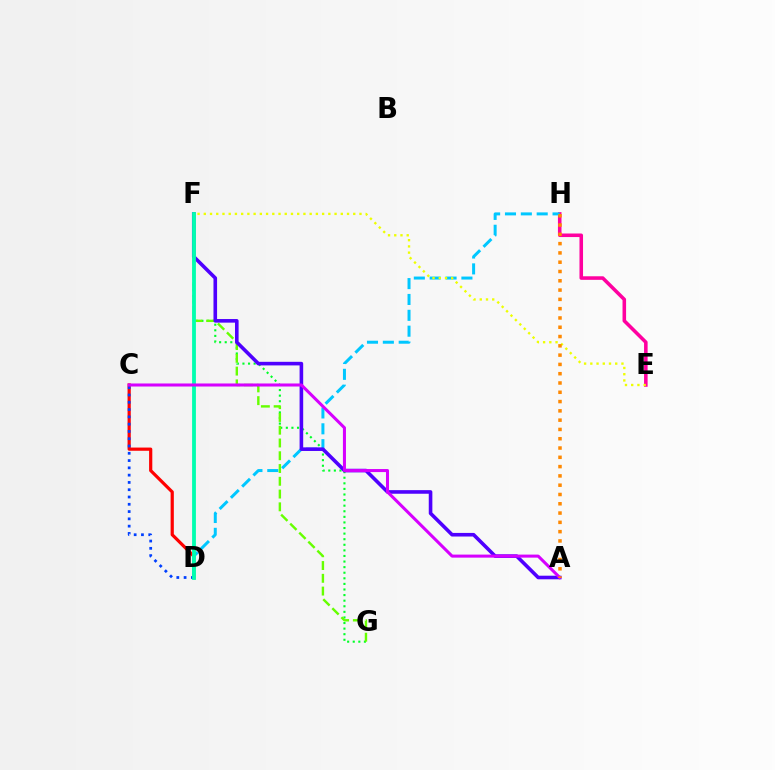{('E', 'H'): [{'color': '#ff00a0', 'line_style': 'solid', 'thickness': 2.56}], ('C', 'D'): [{'color': '#ff0000', 'line_style': 'solid', 'thickness': 2.31}, {'color': '#003fff', 'line_style': 'dotted', 'thickness': 1.98}], ('F', 'G'): [{'color': '#00ff27', 'line_style': 'dotted', 'thickness': 1.52}, {'color': '#66ff00', 'line_style': 'dashed', 'thickness': 1.73}], ('D', 'H'): [{'color': '#00c7ff', 'line_style': 'dashed', 'thickness': 2.15}], ('A', 'F'): [{'color': '#4f00ff', 'line_style': 'solid', 'thickness': 2.59}], ('D', 'F'): [{'color': '#00ffaf', 'line_style': 'solid', 'thickness': 2.74}], ('A', 'C'): [{'color': '#d600ff', 'line_style': 'solid', 'thickness': 2.19}], ('E', 'F'): [{'color': '#eeff00', 'line_style': 'dotted', 'thickness': 1.69}], ('A', 'H'): [{'color': '#ff8800', 'line_style': 'dotted', 'thickness': 2.52}]}